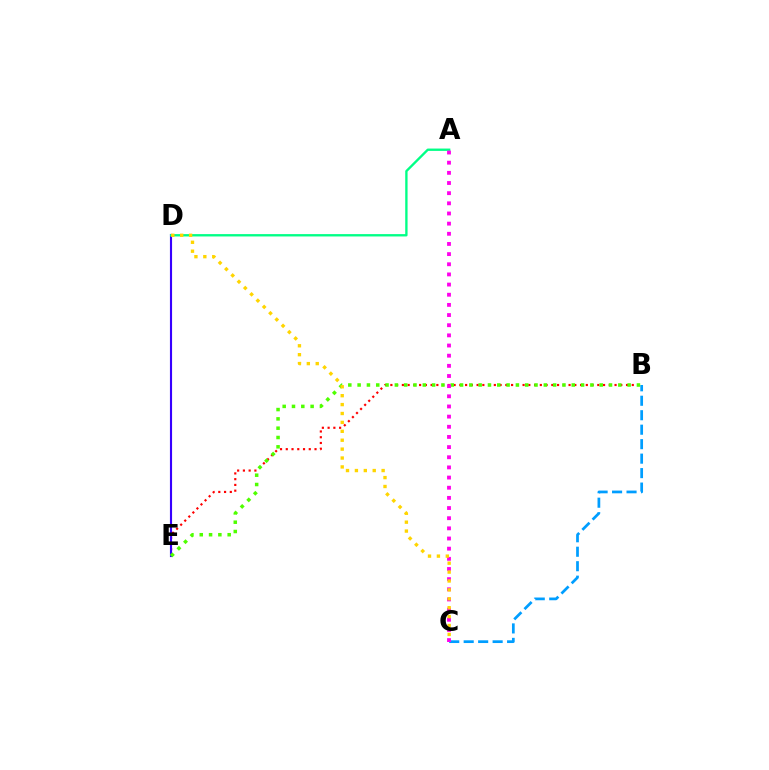{('B', 'E'): [{'color': '#ff0000', 'line_style': 'dotted', 'thickness': 1.56}, {'color': '#4fff00', 'line_style': 'dotted', 'thickness': 2.53}], ('B', 'C'): [{'color': '#009eff', 'line_style': 'dashed', 'thickness': 1.97}], ('D', 'E'): [{'color': '#3700ff', 'line_style': 'solid', 'thickness': 1.53}], ('A', 'D'): [{'color': '#00ff86', 'line_style': 'solid', 'thickness': 1.69}], ('A', 'C'): [{'color': '#ff00ed', 'line_style': 'dotted', 'thickness': 2.76}], ('C', 'D'): [{'color': '#ffd500', 'line_style': 'dotted', 'thickness': 2.42}]}